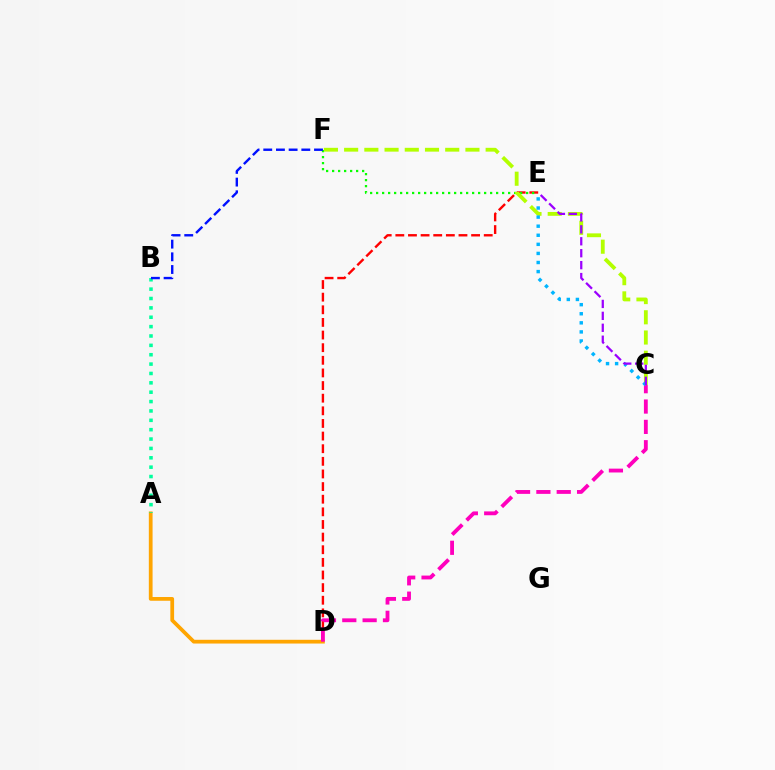{('D', 'E'): [{'color': '#ff0000', 'line_style': 'dashed', 'thickness': 1.72}], ('A', 'D'): [{'color': '#ffa500', 'line_style': 'solid', 'thickness': 2.7}], ('C', 'D'): [{'color': '#ff00bd', 'line_style': 'dashed', 'thickness': 2.76}], ('E', 'F'): [{'color': '#08ff00', 'line_style': 'dotted', 'thickness': 1.63}], ('A', 'B'): [{'color': '#00ff9d', 'line_style': 'dotted', 'thickness': 2.55}], ('C', 'F'): [{'color': '#b3ff00', 'line_style': 'dashed', 'thickness': 2.75}], ('B', 'F'): [{'color': '#0010ff', 'line_style': 'dashed', 'thickness': 1.72}], ('C', 'E'): [{'color': '#00b5ff', 'line_style': 'dotted', 'thickness': 2.47}, {'color': '#9b00ff', 'line_style': 'dashed', 'thickness': 1.62}]}